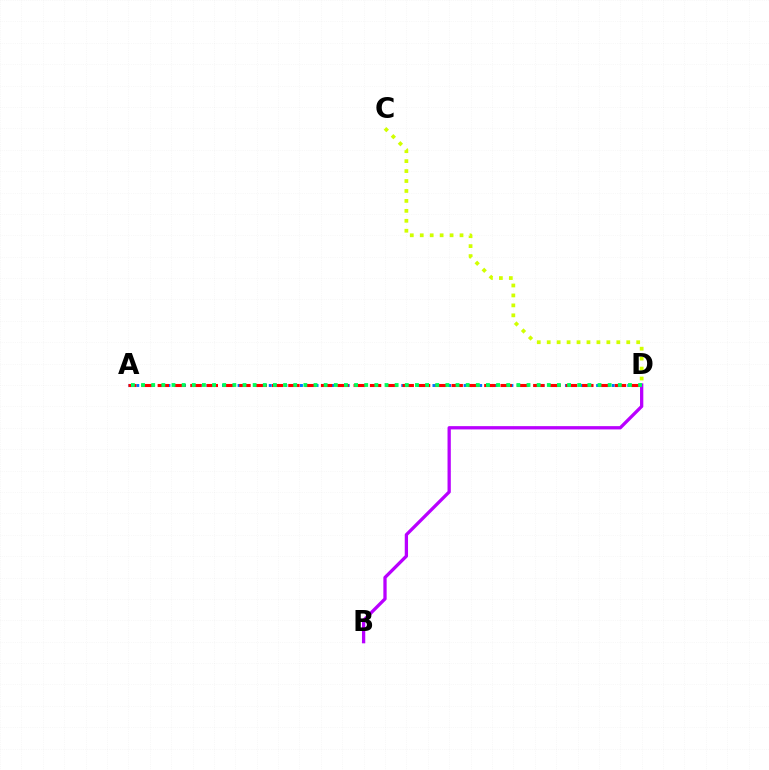{('A', 'D'): [{'color': '#0074ff', 'line_style': 'dotted', 'thickness': 2.12}, {'color': '#ff0000', 'line_style': 'dashed', 'thickness': 2.22}, {'color': '#00ff5c', 'line_style': 'dotted', 'thickness': 2.76}], ('C', 'D'): [{'color': '#d1ff00', 'line_style': 'dotted', 'thickness': 2.7}], ('B', 'D'): [{'color': '#b900ff', 'line_style': 'solid', 'thickness': 2.37}]}